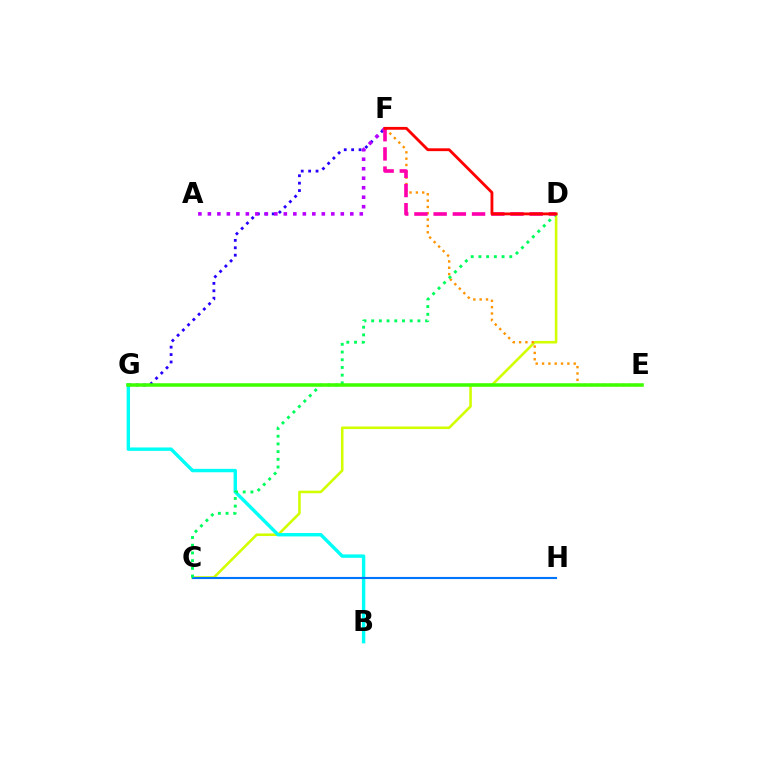{('C', 'D'): [{'color': '#d1ff00', 'line_style': 'solid', 'thickness': 1.86}, {'color': '#00ff5c', 'line_style': 'dotted', 'thickness': 2.09}], ('F', 'G'): [{'color': '#2500ff', 'line_style': 'dotted', 'thickness': 2.01}], ('B', 'G'): [{'color': '#00fff6', 'line_style': 'solid', 'thickness': 2.45}], ('E', 'F'): [{'color': '#ff9400', 'line_style': 'dotted', 'thickness': 1.72}], ('C', 'H'): [{'color': '#0074ff', 'line_style': 'solid', 'thickness': 1.52}], ('A', 'F'): [{'color': '#b900ff', 'line_style': 'dotted', 'thickness': 2.58}], ('D', 'F'): [{'color': '#ff00ac', 'line_style': 'dashed', 'thickness': 2.61}, {'color': '#ff0000', 'line_style': 'solid', 'thickness': 2.03}], ('E', 'G'): [{'color': '#3dff00', 'line_style': 'solid', 'thickness': 2.53}]}